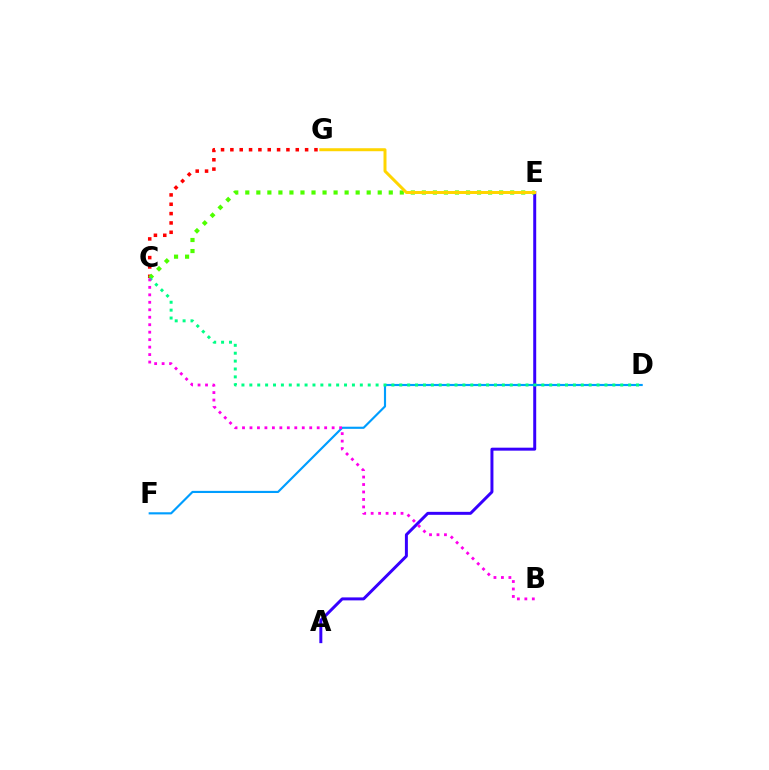{('C', 'G'): [{'color': '#ff0000', 'line_style': 'dotted', 'thickness': 2.54}], ('A', 'E'): [{'color': '#3700ff', 'line_style': 'solid', 'thickness': 2.14}], ('D', 'F'): [{'color': '#009eff', 'line_style': 'solid', 'thickness': 1.54}], ('C', 'E'): [{'color': '#4fff00', 'line_style': 'dotted', 'thickness': 3.0}], ('C', 'D'): [{'color': '#00ff86', 'line_style': 'dotted', 'thickness': 2.14}], ('B', 'C'): [{'color': '#ff00ed', 'line_style': 'dotted', 'thickness': 2.03}], ('E', 'G'): [{'color': '#ffd500', 'line_style': 'solid', 'thickness': 2.15}]}